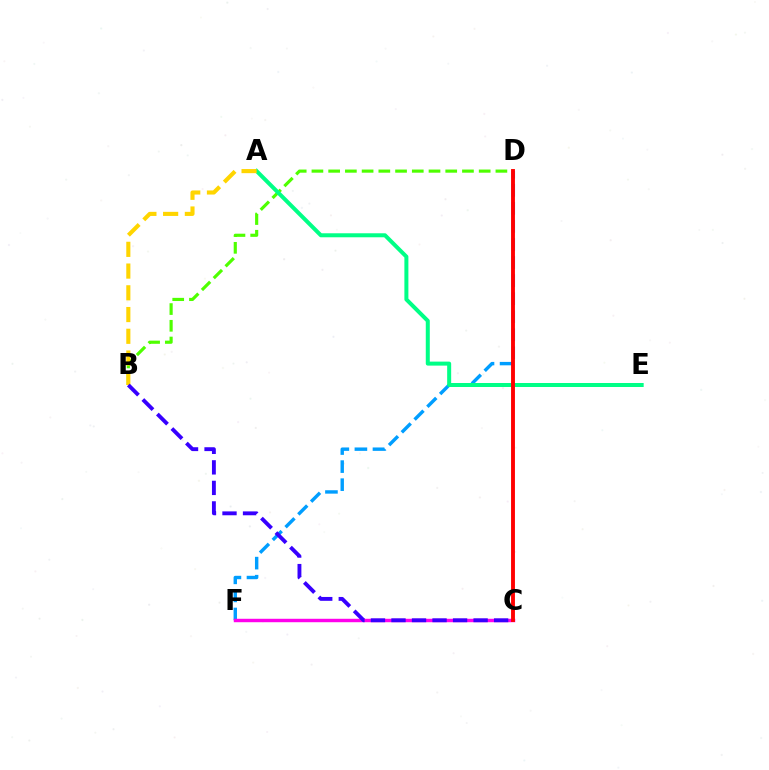{('D', 'F'): [{'color': '#009eff', 'line_style': 'dashed', 'thickness': 2.45}], ('B', 'D'): [{'color': '#4fff00', 'line_style': 'dashed', 'thickness': 2.27}], ('A', 'E'): [{'color': '#00ff86', 'line_style': 'solid', 'thickness': 2.88}], ('C', 'F'): [{'color': '#ff00ed', 'line_style': 'solid', 'thickness': 2.48}], ('C', 'D'): [{'color': '#ff0000', 'line_style': 'solid', 'thickness': 2.79}], ('A', 'B'): [{'color': '#ffd500', 'line_style': 'dashed', 'thickness': 2.95}], ('B', 'C'): [{'color': '#3700ff', 'line_style': 'dashed', 'thickness': 2.79}]}